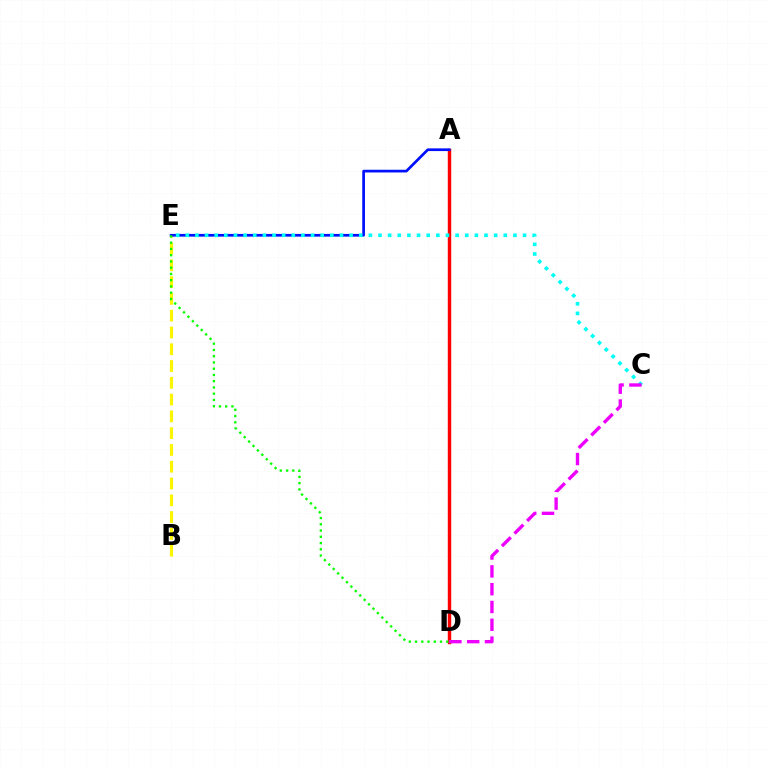{('A', 'D'): [{'color': '#ff0000', 'line_style': 'solid', 'thickness': 2.48}], ('B', 'E'): [{'color': '#fcf500', 'line_style': 'dashed', 'thickness': 2.28}], ('A', 'E'): [{'color': '#0010ff', 'line_style': 'solid', 'thickness': 1.95}], ('C', 'E'): [{'color': '#00fff6', 'line_style': 'dotted', 'thickness': 2.62}], ('C', 'D'): [{'color': '#ee00ff', 'line_style': 'dashed', 'thickness': 2.42}], ('D', 'E'): [{'color': '#08ff00', 'line_style': 'dotted', 'thickness': 1.7}]}